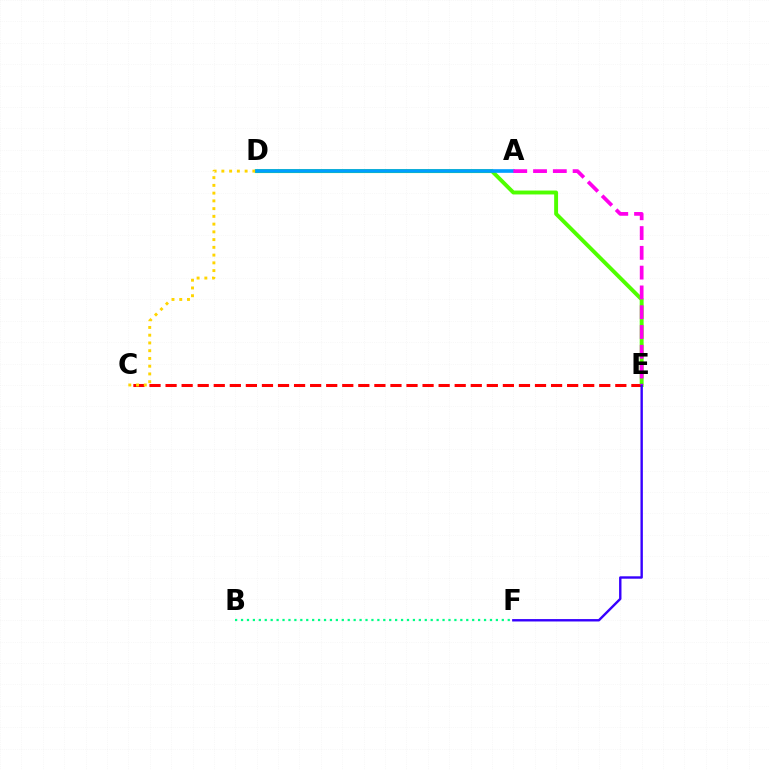{('D', 'E'): [{'color': '#4fff00', 'line_style': 'solid', 'thickness': 2.81}], ('C', 'E'): [{'color': '#ff0000', 'line_style': 'dashed', 'thickness': 2.18}], ('E', 'F'): [{'color': '#3700ff', 'line_style': 'solid', 'thickness': 1.73}], ('B', 'F'): [{'color': '#00ff86', 'line_style': 'dotted', 'thickness': 1.61}], ('C', 'D'): [{'color': '#ffd500', 'line_style': 'dotted', 'thickness': 2.11}], ('A', 'D'): [{'color': '#009eff', 'line_style': 'solid', 'thickness': 2.62}], ('A', 'E'): [{'color': '#ff00ed', 'line_style': 'dashed', 'thickness': 2.69}]}